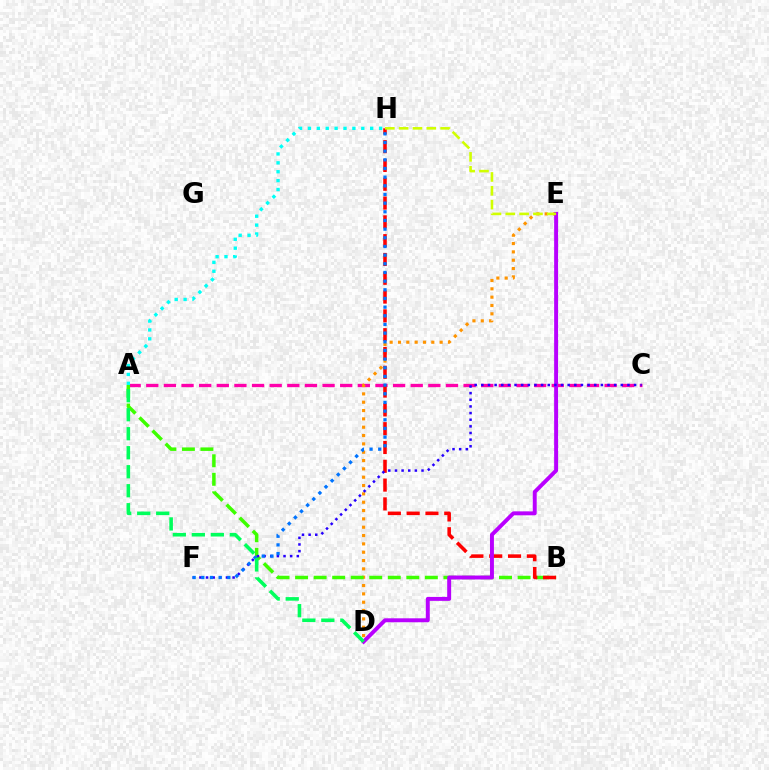{('A', 'C'): [{'color': '#ff00ac', 'line_style': 'dashed', 'thickness': 2.39}], ('D', 'E'): [{'color': '#ff9400', 'line_style': 'dotted', 'thickness': 2.26}, {'color': '#b900ff', 'line_style': 'solid', 'thickness': 2.84}], ('A', 'B'): [{'color': '#3dff00', 'line_style': 'dashed', 'thickness': 2.52}], ('B', 'H'): [{'color': '#ff0000', 'line_style': 'dashed', 'thickness': 2.55}], ('E', 'H'): [{'color': '#d1ff00', 'line_style': 'dashed', 'thickness': 1.88}], ('C', 'F'): [{'color': '#2500ff', 'line_style': 'dotted', 'thickness': 1.8}], ('F', 'H'): [{'color': '#0074ff', 'line_style': 'dotted', 'thickness': 2.35}], ('A', 'D'): [{'color': '#00ff5c', 'line_style': 'dashed', 'thickness': 2.58}], ('A', 'H'): [{'color': '#00fff6', 'line_style': 'dotted', 'thickness': 2.42}]}